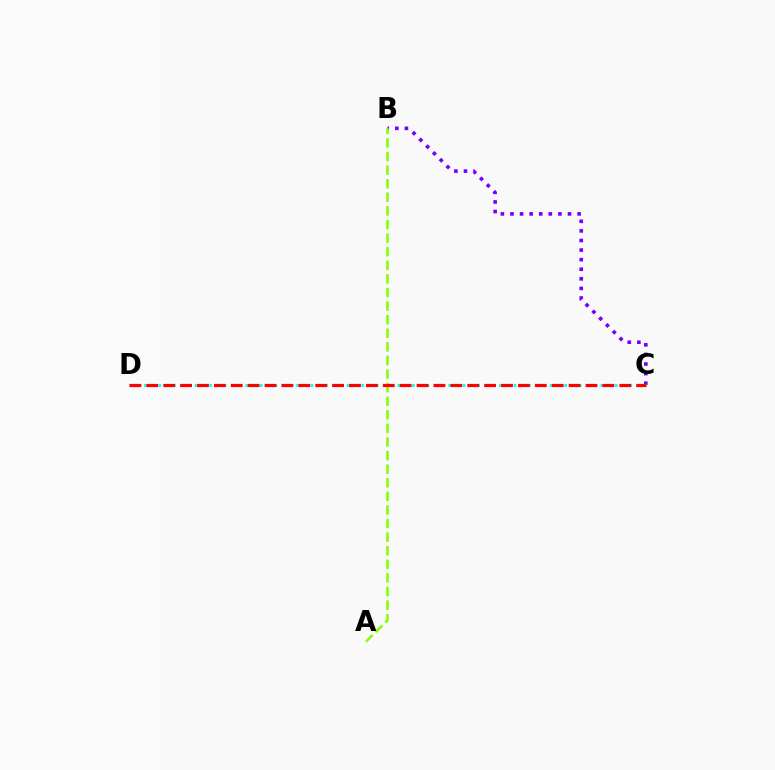{('B', 'C'): [{'color': '#7200ff', 'line_style': 'dotted', 'thickness': 2.6}], ('C', 'D'): [{'color': '#00fff6', 'line_style': 'dotted', 'thickness': 1.97}, {'color': '#ff0000', 'line_style': 'dashed', 'thickness': 2.29}], ('A', 'B'): [{'color': '#84ff00', 'line_style': 'dashed', 'thickness': 1.85}]}